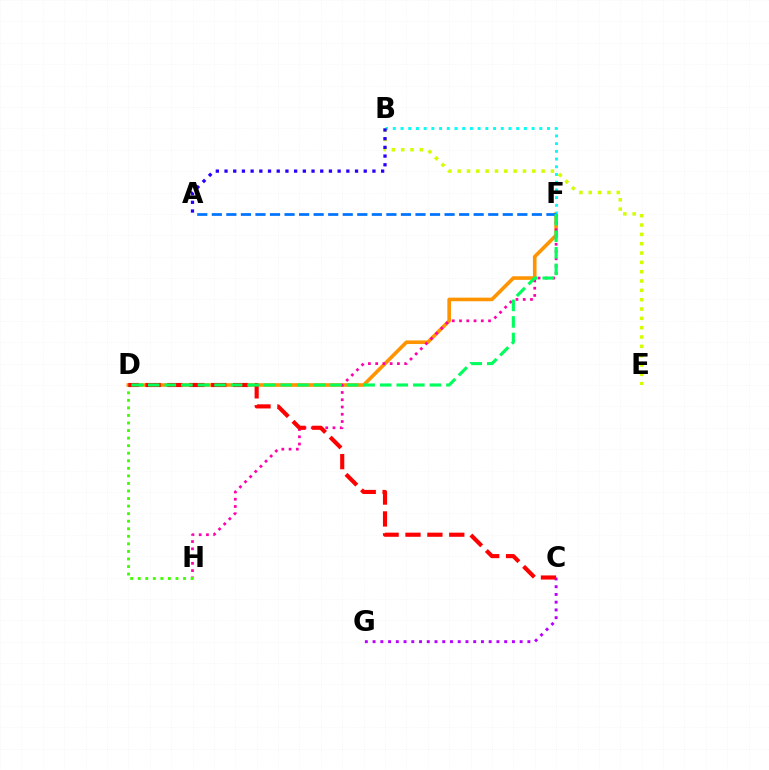{('B', 'E'): [{'color': '#d1ff00', 'line_style': 'dotted', 'thickness': 2.53}], ('D', 'F'): [{'color': '#ff9400', 'line_style': 'solid', 'thickness': 2.6}, {'color': '#00ff5c', 'line_style': 'dashed', 'thickness': 2.25}], ('F', 'H'): [{'color': '#ff00ac', 'line_style': 'dotted', 'thickness': 1.97}], ('D', 'H'): [{'color': '#3dff00', 'line_style': 'dotted', 'thickness': 2.05}], ('B', 'F'): [{'color': '#00fff6', 'line_style': 'dotted', 'thickness': 2.1}], ('C', 'G'): [{'color': '#b900ff', 'line_style': 'dotted', 'thickness': 2.1}], ('C', 'D'): [{'color': '#ff0000', 'line_style': 'dashed', 'thickness': 2.97}], ('A', 'F'): [{'color': '#0074ff', 'line_style': 'dashed', 'thickness': 1.98}], ('A', 'B'): [{'color': '#2500ff', 'line_style': 'dotted', 'thickness': 2.36}]}